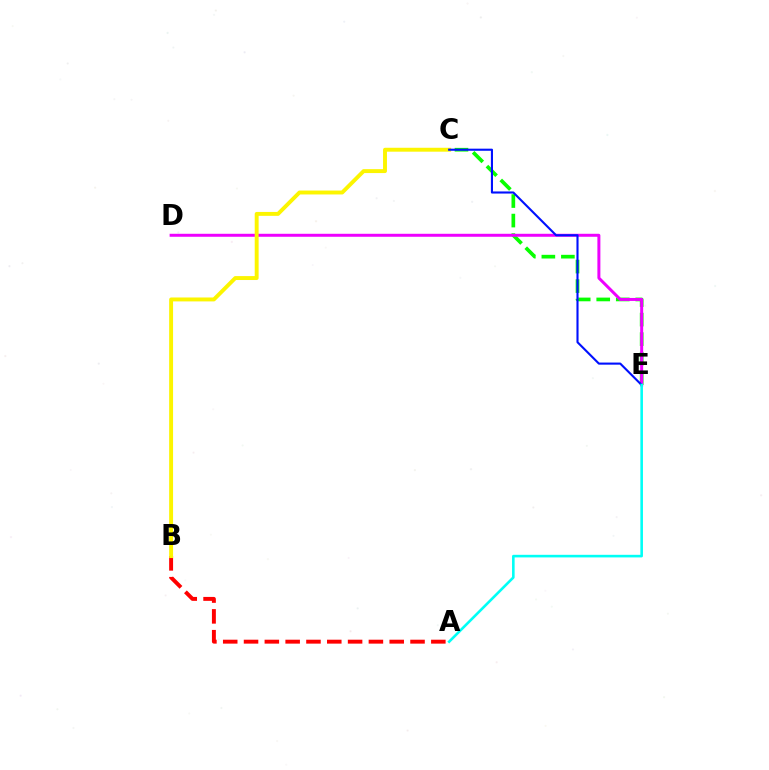{('C', 'E'): [{'color': '#08ff00', 'line_style': 'dashed', 'thickness': 2.65}, {'color': '#0010ff', 'line_style': 'solid', 'thickness': 1.52}], ('D', 'E'): [{'color': '#ee00ff', 'line_style': 'solid', 'thickness': 2.15}], ('A', 'B'): [{'color': '#ff0000', 'line_style': 'dashed', 'thickness': 2.83}], ('B', 'C'): [{'color': '#fcf500', 'line_style': 'solid', 'thickness': 2.82}], ('A', 'E'): [{'color': '#00fff6', 'line_style': 'solid', 'thickness': 1.87}]}